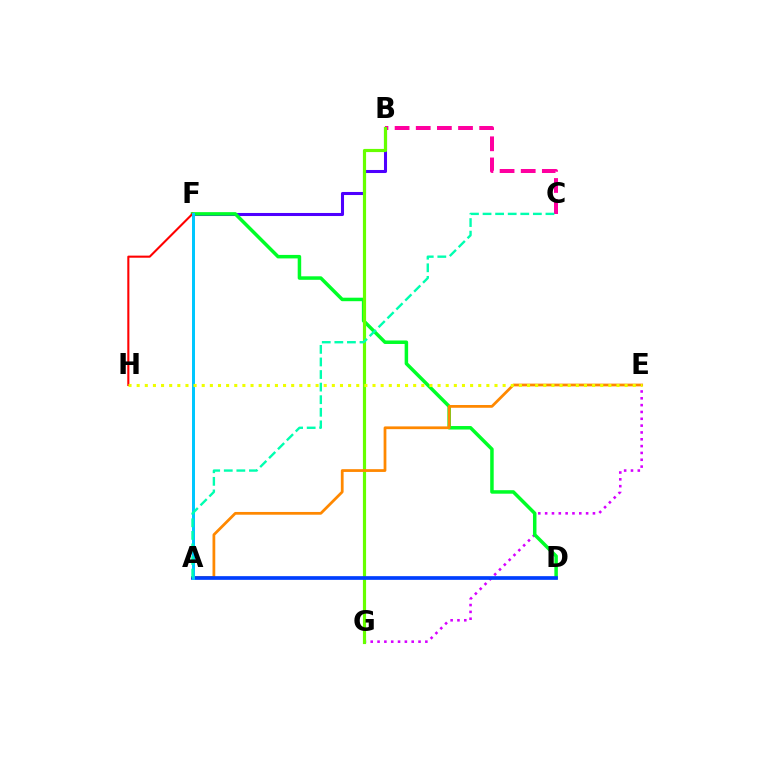{('B', 'C'): [{'color': '#ff00a0', 'line_style': 'dashed', 'thickness': 2.87}], ('B', 'F'): [{'color': '#4f00ff', 'line_style': 'solid', 'thickness': 2.2}], ('E', 'G'): [{'color': '#d600ff', 'line_style': 'dotted', 'thickness': 1.86}], ('D', 'F'): [{'color': '#00ff27', 'line_style': 'solid', 'thickness': 2.52}], ('B', 'G'): [{'color': '#66ff00', 'line_style': 'solid', 'thickness': 2.28}], ('A', 'E'): [{'color': '#ff8800', 'line_style': 'solid', 'thickness': 1.98}], ('F', 'H'): [{'color': '#ff0000', 'line_style': 'solid', 'thickness': 1.51}], ('A', 'D'): [{'color': '#003fff', 'line_style': 'solid', 'thickness': 2.66}], ('A', 'F'): [{'color': '#00c7ff', 'line_style': 'solid', 'thickness': 2.15}], ('E', 'H'): [{'color': '#eeff00', 'line_style': 'dotted', 'thickness': 2.21}], ('A', 'C'): [{'color': '#00ffaf', 'line_style': 'dashed', 'thickness': 1.71}]}